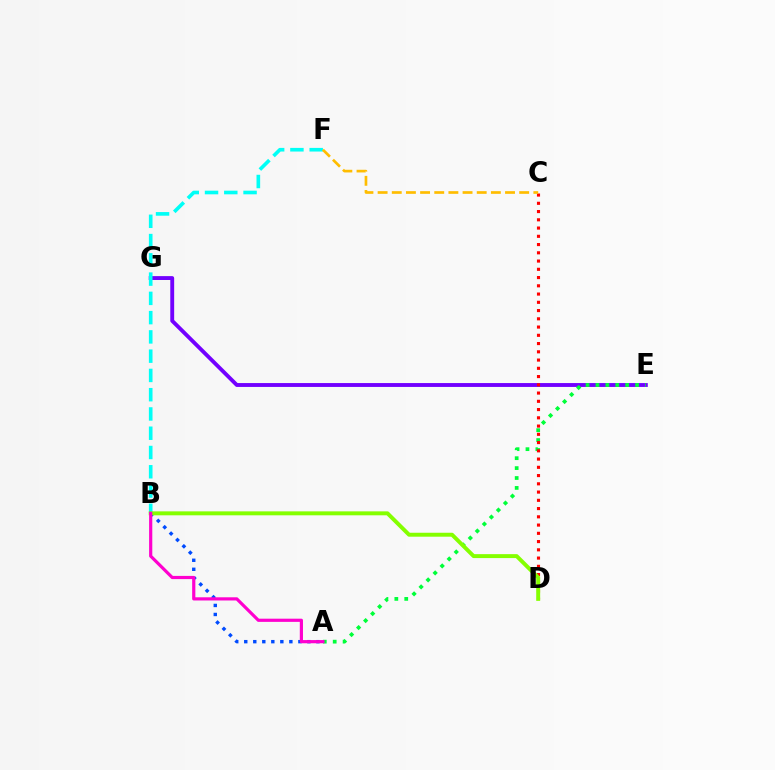{('E', 'G'): [{'color': '#7200ff', 'line_style': 'solid', 'thickness': 2.79}], ('B', 'F'): [{'color': '#00fff6', 'line_style': 'dashed', 'thickness': 2.62}], ('A', 'E'): [{'color': '#00ff39', 'line_style': 'dotted', 'thickness': 2.69}], ('C', 'D'): [{'color': '#ff0000', 'line_style': 'dotted', 'thickness': 2.24}], ('A', 'B'): [{'color': '#004bff', 'line_style': 'dotted', 'thickness': 2.45}, {'color': '#ff00cf', 'line_style': 'solid', 'thickness': 2.29}], ('B', 'D'): [{'color': '#84ff00', 'line_style': 'solid', 'thickness': 2.84}], ('C', 'F'): [{'color': '#ffbd00', 'line_style': 'dashed', 'thickness': 1.92}]}